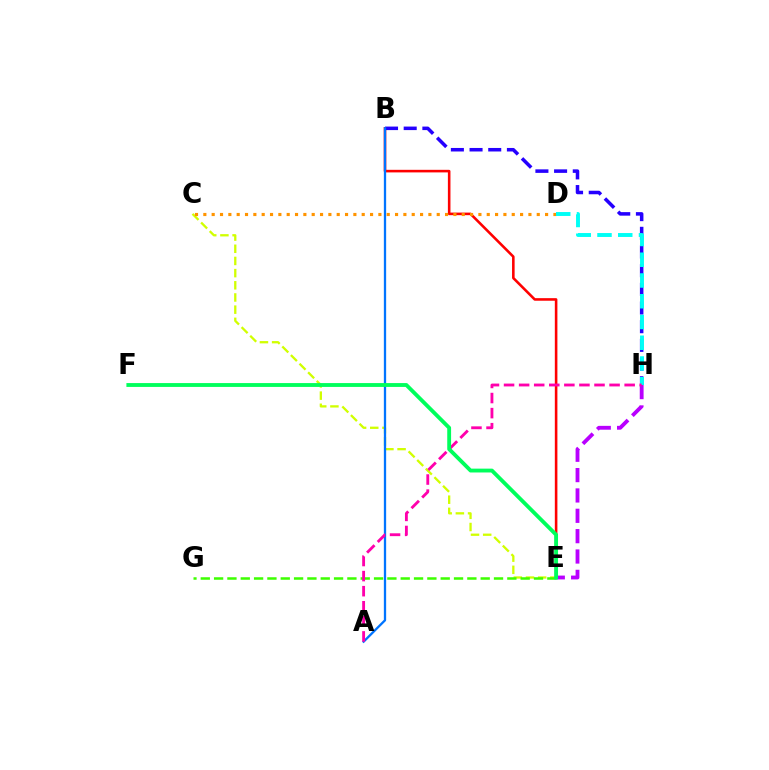{('C', 'E'): [{'color': '#d1ff00', 'line_style': 'dashed', 'thickness': 1.65}], ('B', 'E'): [{'color': '#ff0000', 'line_style': 'solid', 'thickness': 1.86}], ('B', 'H'): [{'color': '#2500ff', 'line_style': 'dashed', 'thickness': 2.54}], ('A', 'B'): [{'color': '#0074ff', 'line_style': 'solid', 'thickness': 1.65}], ('E', 'H'): [{'color': '#b900ff', 'line_style': 'dashed', 'thickness': 2.76}], ('C', 'D'): [{'color': '#ff9400', 'line_style': 'dotted', 'thickness': 2.26}], ('E', 'G'): [{'color': '#3dff00', 'line_style': 'dashed', 'thickness': 1.81}], ('D', 'H'): [{'color': '#00fff6', 'line_style': 'dashed', 'thickness': 2.82}], ('A', 'H'): [{'color': '#ff00ac', 'line_style': 'dashed', 'thickness': 2.05}], ('E', 'F'): [{'color': '#00ff5c', 'line_style': 'solid', 'thickness': 2.77}]}